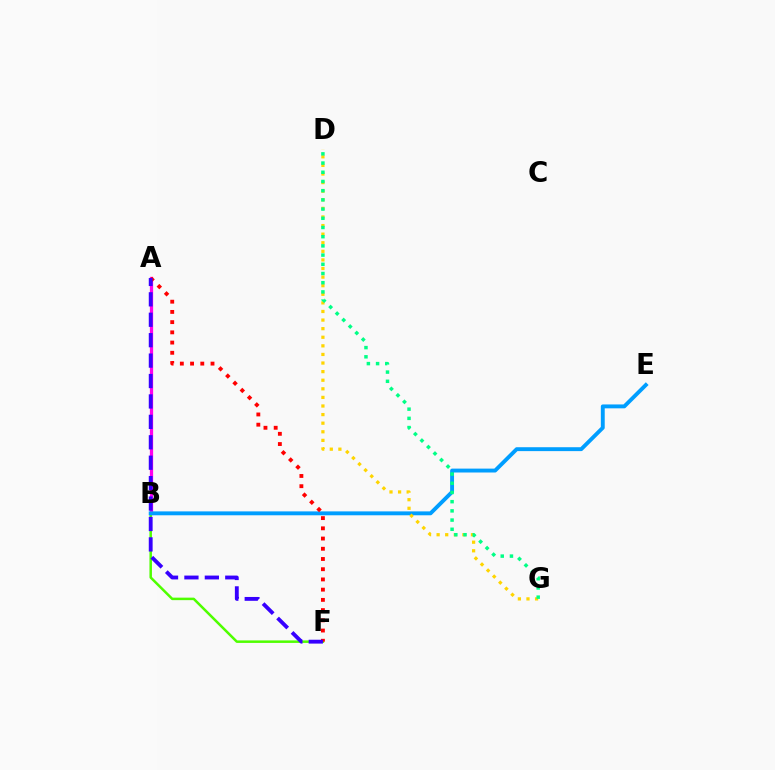{('A', 'B'): [{'color': '#ff00ed', 'line_style': 'solid', 'thickness': 2.35}], ('B', 'F'): [{'color': '#4fff00', 'line_style': 'solid', 'thickness': 1.8}], ('B', 'E'): [{'color': '#009eff', 'line_style': 'solid', 'thickness': 2.8}], ('D', 'G'): [{'color': '#ffd500', 'line_style': 'dotted', 'thickness': 2.33}, {'color': '#00ff86', 'line_style': 'dotted', 'thickness': 2.5}], ('A', 'F'): [{'color': '#ff0000', 'line_style': 'dotted', 'thickness': 2.78}, {'color': '#3700ff', 'line_style': 'dashed', 'thickness': 2.77}]}